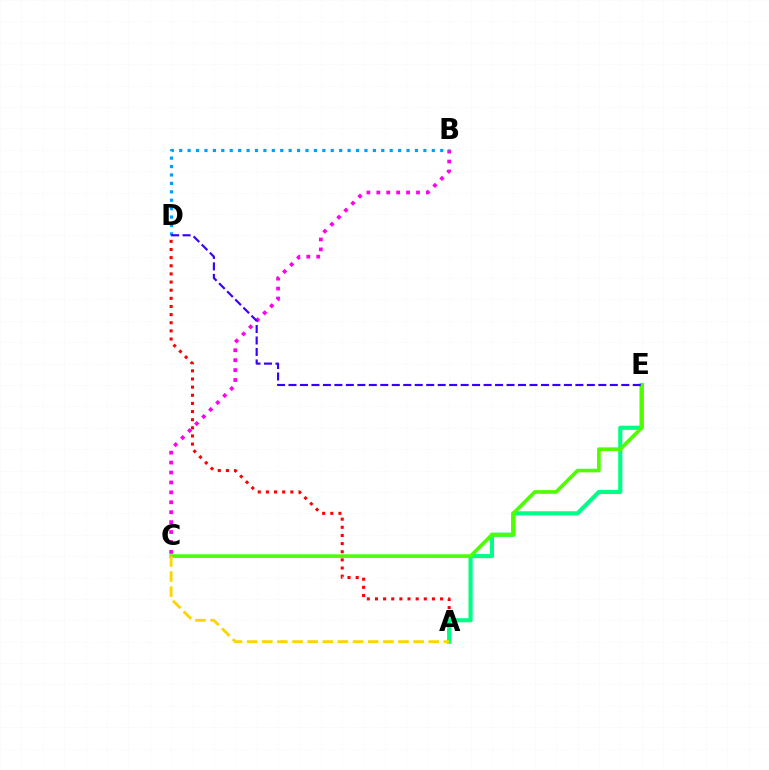{('B', 'C'): [{'color': '#ff00ed', 'line_style': 'dotted', 'thickness': 2.7}], ('A', 'D'): [{'color': '#ff0000', 'line_style': 'dotted', 'thickness': 2.21}], ('A', 'E'): [{'color': '#00ff86', 'line_style': 'solid', 'thickness': 2.99}], ('C', 'E'): [{'color': '#4fff00', 'line_style': 'solid', 'thickness': 2.63}], ('B', 'D'): [{'color': '#009eff', 'line_style': 'dotted', 'thickness': 2.29}], ('A', 'C'): [{'color': '#ffd500', 'line_style': 'dashed', 'thickness': 2.06}], ('D', 'E'): [{'color': '#3700ff', 'line_style': 'dashed', 'thickness': 1.56}]}